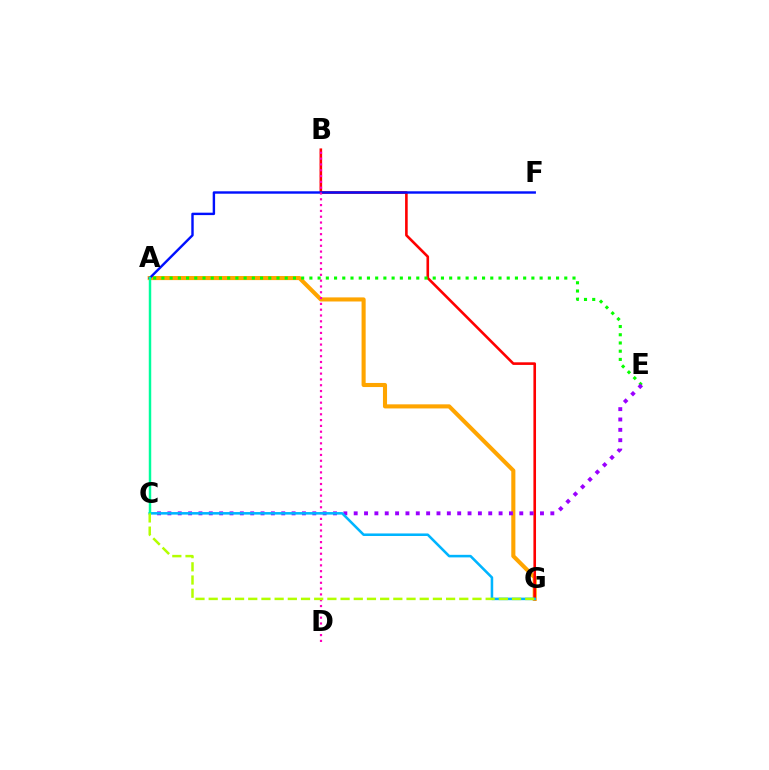{('A', 'G'): [{'color': '#ffa500', 'line_style': 'solid', 'thickness': 2.94}], ('B', 'G'): [{'color': '#ff0000', 'line_style': 'solid', 'thickness': 1.88}], ('A', 'F'): [{'color': '#0010ff', 'line_style': 'solid', 'thickness': 1.74}], ('B', 'D'): [{'color': '#ff00bd', 'line_style': 'dotted', 'thickness': 1.58}], ('A', 'E'): [{'color': '#08ff00', 'line_style': 'dotted', 'thickness': 2.23}], ('C', 'E'): [{'color': '#9b00ff', 'line_style': 'dotted', 'thickness': 2.81}], ('C', 'G'): [{'color': '#00b5ff', 'line_style': 'solid', 'thickness': 1.84}, {'color': '#b3ff00', 'line_style': 'dashed', 'thickness': 1.79}], ('A', 'C'): [{'color': '#00ff9d', 'line_style': 'solid', 'thickness': 1.77}]}